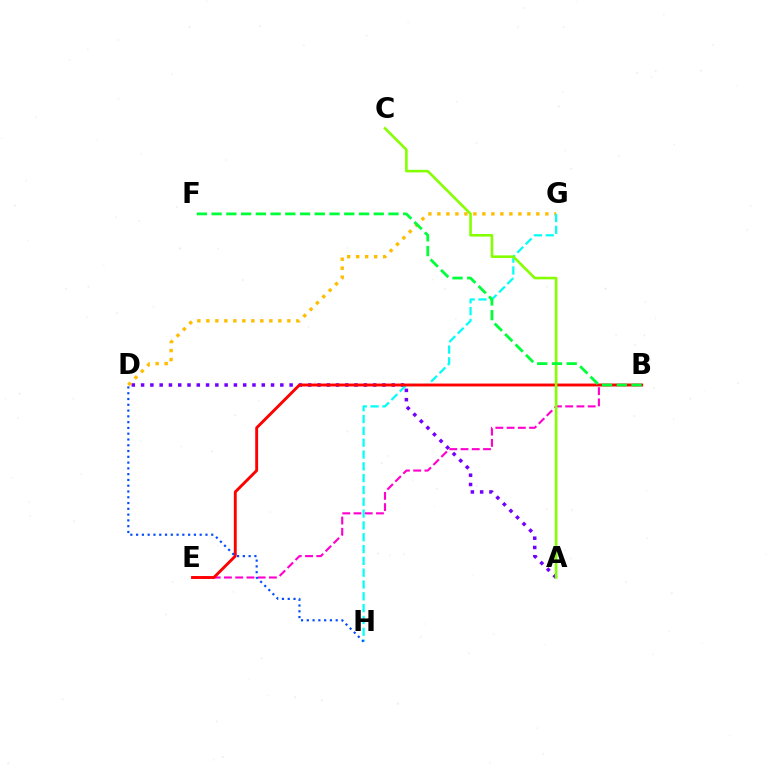{('A', 'D'): [{'color': '#7200ff', 'line_style': 'dotted', 'thickness': 2.52}], ('D', 'G'): [{'color': '#ffbd00', 'line_style': 'dotted', 'thickness': 2.44}], ('B', 'E'): [{'color': '#ff00cf', 'line_style': 'dashed', 'thickness': 1.53}, {'color': '#ff0000', 'line_style': 'solid', 'thickness': 2.08}], ('G', 'H'): [{'color': '#00fff6', 'line_style': 'dashed', 'thickness': 1.61}], ('A', 'C'): [{'color': '#84ff00', 'line_style': 'solid', 'thickness': 1.86}], ('B', 'F'): [{'color': '#00ff39', 'line_style': 'dashed', 'thickness': 2.0}], ('D', 'H'): [{'color': '#004bff', 'line_style': 'dotted', 'thickness': 1.57}]}